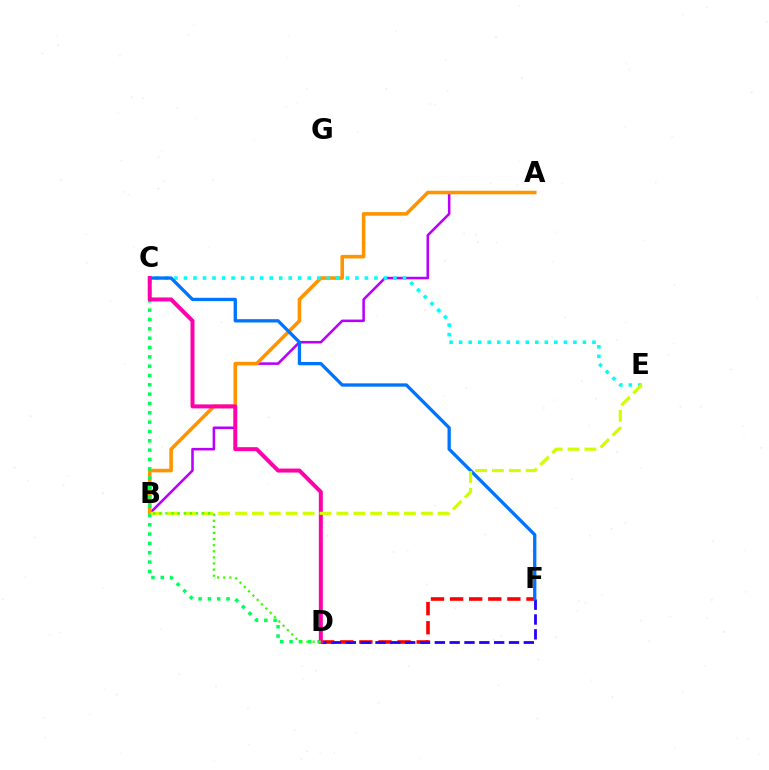{('A', 'B'): [{'color': '#b900ff', 'line_style': 'solid', 'thickness': 1.85}, {'color': '#ff9400', 'line_style': 'solid', 'thickness': 2.58}], ('D', 'F'): [{'color': '#ff0000', 'line_style': 'dashed', 'thickness': 2.59}, {'color': '#2500ff', 'line_style': 'dashed', 'thickness': 2.01}], ('C', 'E'): [{'color': '#00fff6', 'line_style': 'dotted', 'thickness': 2.59}], ('C', 'F'): [{'color': '#0074ff', 'line_style': 'solid', 'thickness': 2.38}], ('C', 'D'): [{'color': '#00ff5c', 'line_style': 'dotted', 'thickness': 2.53}, {'color': '#ff00ac', 'line_style': 'solid', 'thickness': 2.87}], ('B', 'E'): [{'color': '#d1ff00', 'line_style': 'dashed', 'thickness': 2.29}], ('B', 'D'): [{'color': '#3dff00', 'line_style': 'dotted', 'thickness': 1.66}]}